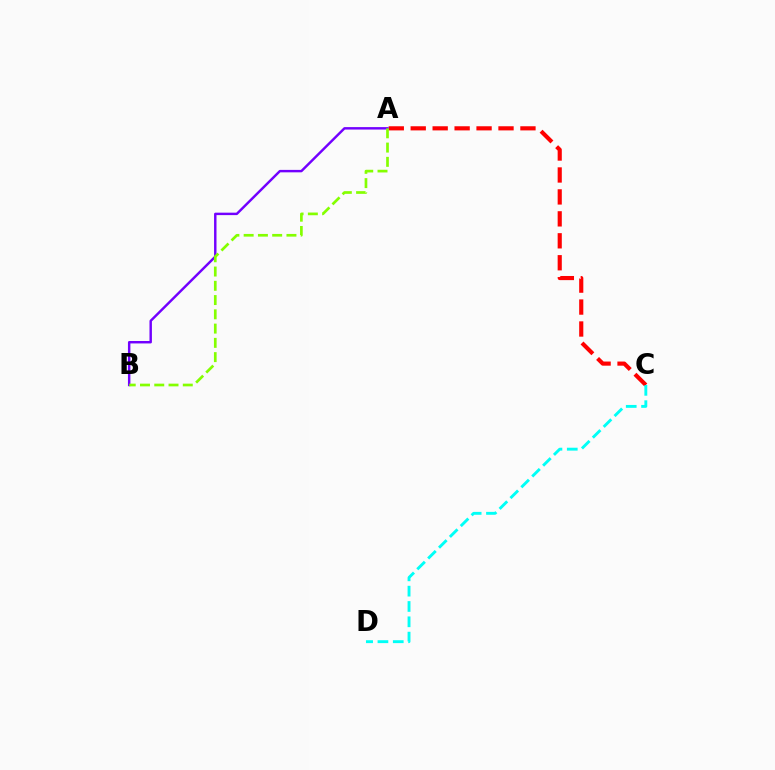{('A', 'C'): [{'color': '#ff0000', 'line_style': 'dashed', 'thickness': 2.98}], ('A', 'B'): [{'color': '#7200ff', 'line_style': 'solid', 'thickness': 1.76}, {'color': '#84ff00', 'line_style': 'dashed', 'thickness': 1.94}], ('C', 'D'): [{'color': '#00fff6', 'line_style': 'dashed', 'thickness': 2.08}]}